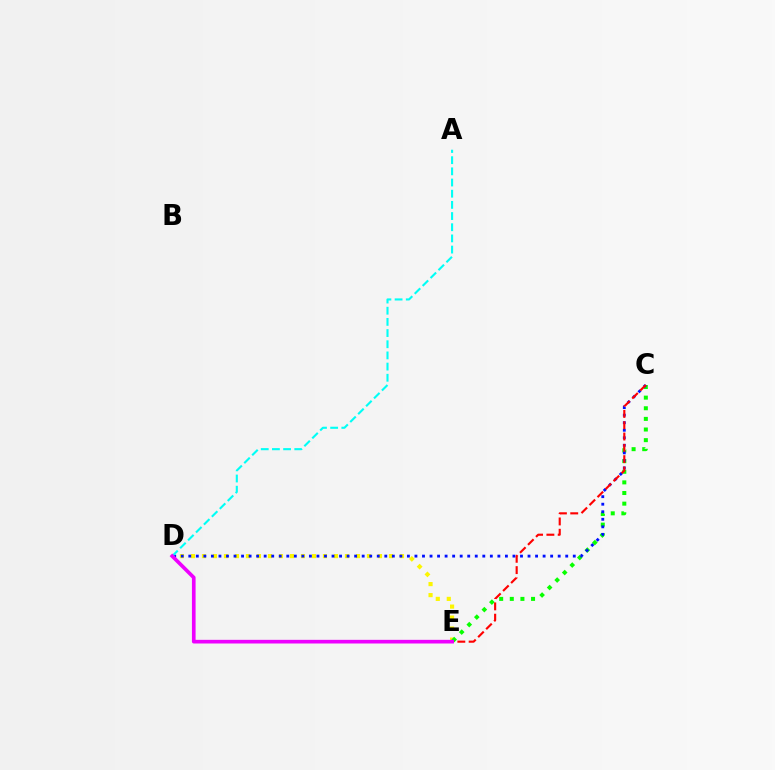{('D', 'E'): [{'color': '#fcf500', 'line_style': 'dotted', 'thickness': 2.99}, {'color': '#ee00ff', 'line_style': 'solid', 'thickness': 2.63}], ('C', 'E'): [{'color': '#08ff00', 'line_style': 'dotted', 'thickness': 2.89}, {'color': '#ff0000', 'line_style': 'dashed', 'thickness': 1.54}], ('C', 'D'): [{'color': '#0010ff', 'line_style': 'dotted', 'thickness': 2.05}], ('A', 'D'): [{'color': '#00fff6', 'line_style': 'dashed', 'thickness': 1.52}]}